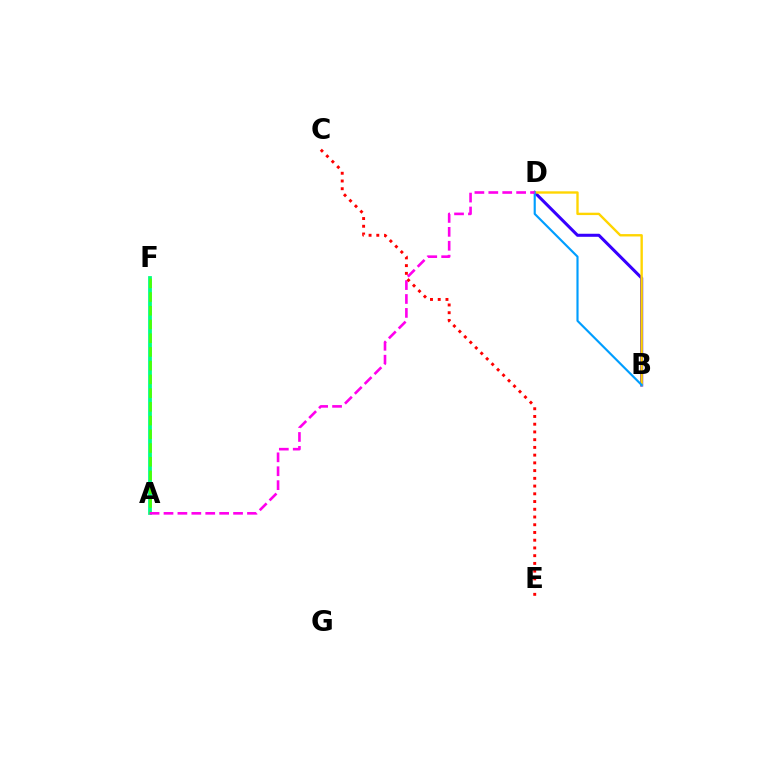{('B', 'D'): [{'color': '#3700ff', 'line_style': 'solid', 'thickness': 2.19}, {'color': '#ffd500', 'line_style': 'solid', 'thickness': 1.71}, {'color': '#009eff', 'line_style': 'solid', 'thickness': 1.55}], ('A', 'F'): [{'color': '#00ff86', 'line_style': 'solid', 'thickness': 2.72}, {'color': '#4fff00', 'line_style': 'dashed', 'thickness': 1.86}], ('A', 'D'): [{'color': '#ff00ed', 'line_style': 'dashed', 'thickness': 1.89}], ('C', 'E'): [{'color': '#ff0000', 'line_style': 'dotted', 'thickness': 2.1}]}